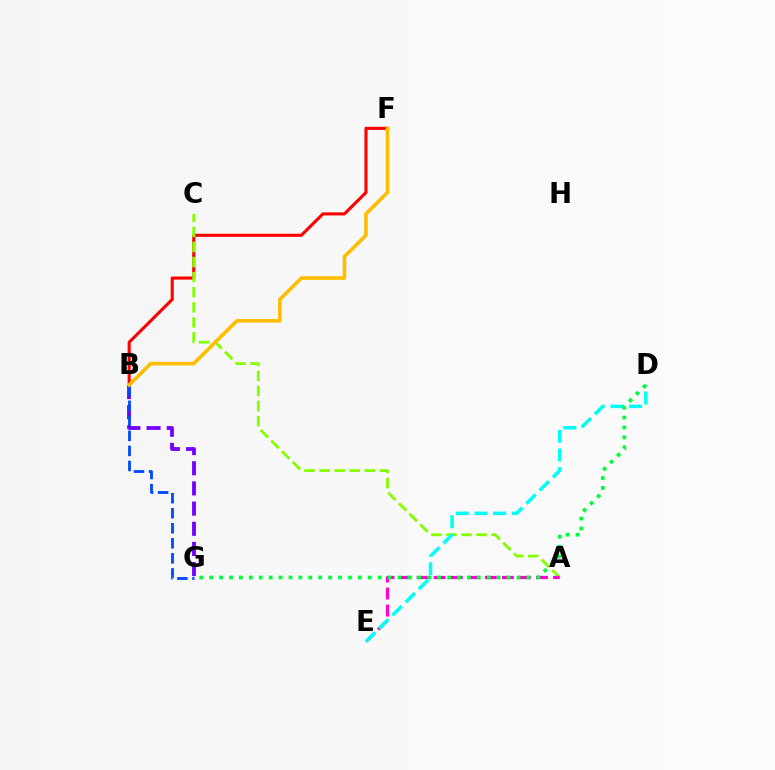{('B', 'G'): [{'color': '#7200ff', 'line_style': 'dashed', 'thickness': 2.74}, {'color': '#004bff', 'line_style': 'dashed', 'thickness': 2.04}], ('B', 'F'): [{'color': '#ff0000', 'line_style': 'solid', 'thickness': 2.23}, {'color': '#ffbd00', 'line_style': 'solid', 'thickness': 2.6}], ('A', 'C'): [{'color': '#84ff00', 'line_style': 'dashed', 'thickness': 2.05}], ('A', 'E'): [{'color': '#ff00cf', 'line_style': 'dashed', 'thickness': 2.32}], ('D', 'E'): [{'color': '#00fff6', 'line_style': 'dashed', 'thickness': 2.53}], ('D', 'G'): [{'color': '#00ff39', 'line_style': 'dotted', 'thickness': 2.69}]}